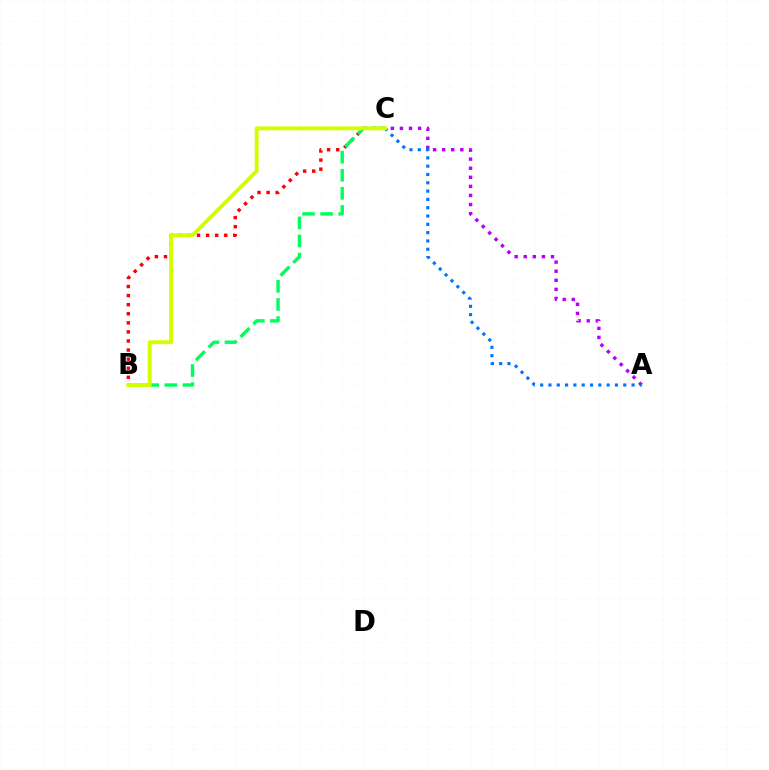{('B', 'C'): [{'color': '#ff0000', 'line_style': 'dotted', 'thickness': 2.47}, {'color': '#00ff5c', 'line_style': 'dashed', 'thickness': 2.46}, {'color': '#d1ff00', 'line_style': 'solid', 'thickness': 2.81}], ('A', 'C'): [{'color': '#b900ff', 'line_style': 'dotted', 'thickness': 2.47}, {'color': '#0074ff', 'line_style': 'dotted', 'thickness': 2.26}]}